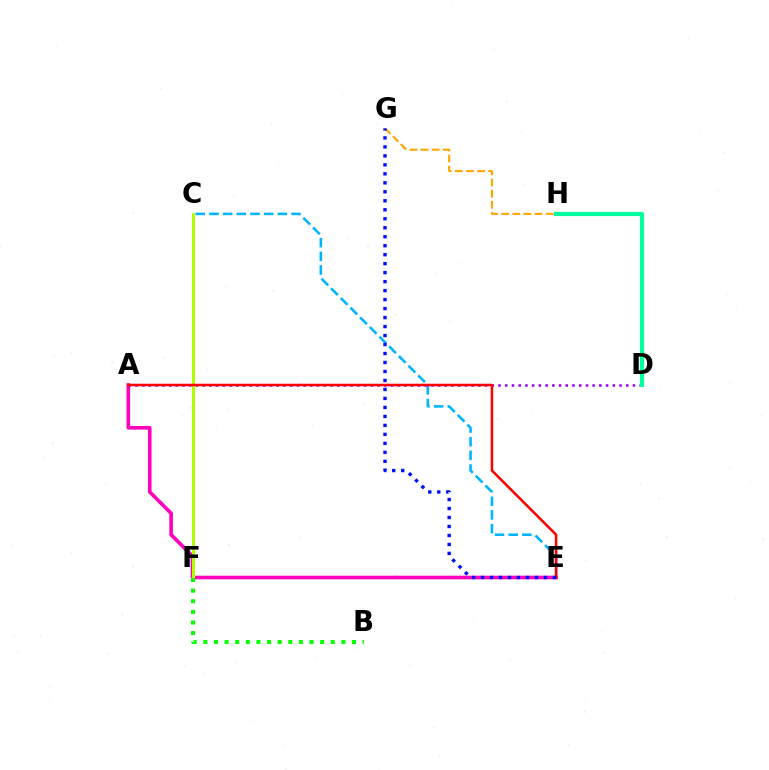{('A', 'E'): [{'color': '#ff00bd', 'line_style': 'solid', 'thickness': 2.6}, {'color': '#ff0000', 'line_style': 'solid', 'thickness': 1.83}], ('C', 'E'): [{'color': '#00b5ff', 'line_style': 'dashed', 'thickness': 1.86}], ('C', 'F'): [{'color': '#b3ff00', 'line_style': 'solid', 'thickness': 2.17}], ('A', 'D'): [{'color': '#9b00ff', 'line_style': 'dotted', 'thickness': 1.83}], ('G', 'H'): [{'color': '#ffa500', 'line_style': 'dashed', 'thickness': 1.51}], ('E', 'G'): [{'color': '#0010ff', 'line_style': 'dotted', 'thickness': 2.44}], ('B', 'F'): [{'color': '#08ff00', 'line_style': 'dotted', 'thickness': 2.88}], ('D', 'H'): [{'color': '#00ff9d', 'line_style': 'solid', 'thickness': 3.0}]}